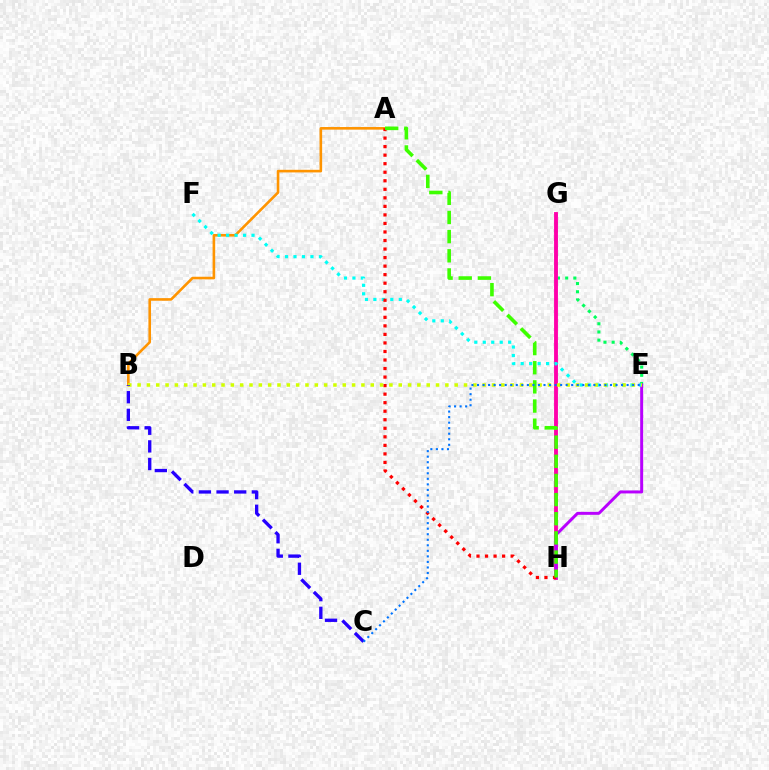{('E', 'G'): [{'color': '#00ff5c', 'line_style': 'dotted', 'thickness': 2.22}], ('G', 'H'): [{'color': '#ff00ac', 'line_style': 'solid', 'thickness': 2.78}], ('E', 'H'): [{'color': '#b900ff', 'line_style': 'solid', 'thickness': 2.14}], ('A', 'B'): [{'color': '#ff9400', 'line_style': 'solid', 'thickness': 1.88}], ('E', 'F'): [{'color': '#00fff6', 'line_style': 'dotted', 'thickness': 2.3}], ('A', 'H'): [{'color': '#ff0000', 'line_style': 'dotted', 'thickness': 2.32}, {'color': '#3dff00', 'line_style': 'dashed', 'thickness': 2.6}], ('B', 'E'): [{'color': '#d1ff00', 'line_style': 'dotted', 'thickness': 2.53}], ('B', 'C'): [{'color': '#2500ff', 'line_style': 'dashed', 'thickness': 2.4}], ('C', 'E'): [{'color': '#0074ff', 'line_style': 'dotted', 'thickness': 1.51}]}